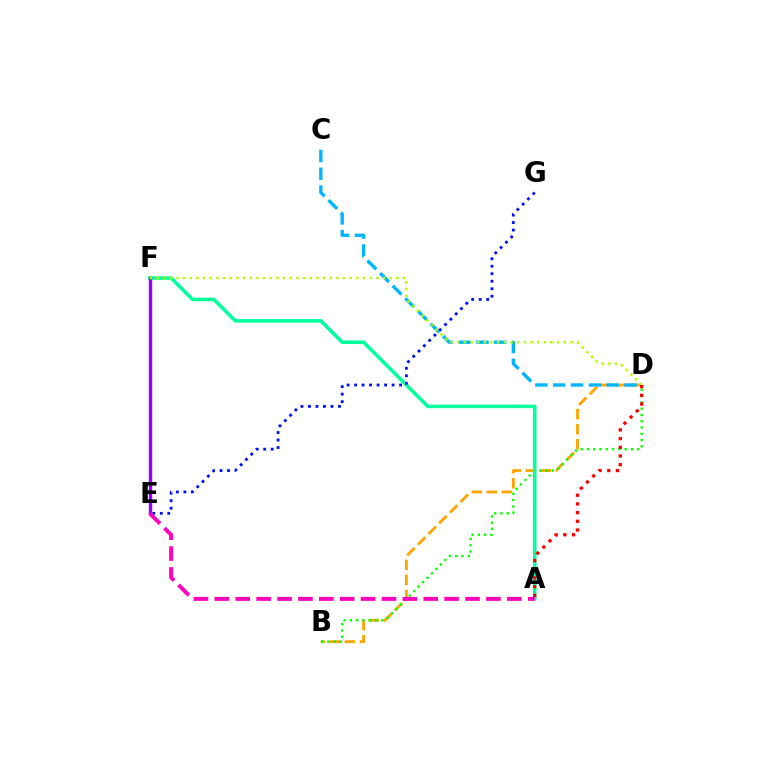{('B', 'D'): [{'color': '#ffa500', 'line_style': 'dashed', 'thickness': 2.05}, {'color': '#08ff00', 'line_style': 'dotted', 'thickness': 1.71}], ('C', 'D'): [{'color': '#00b5ff', 'line_style': 'dashed', 'thickness': 2.42}], ('A', 'F'): [{'color': '#00ff9d', 'line_style': 'solid', 'thickness': 2.56}], ('E', 'F'): [{'color': '#9b00ff', 'line_style': 'solid', 'thickness': 2.44}], ('D', 'F'): [{'color': '#b3ff00', 'line_style': 'dotted', 'thickness': 1.81}], ('E', 'G'): [{'color': '#0010ff', 'line_style': 'dotted', 'thickness': 2.04}], ('A', 'E'): [{'color': '#ff00bd', 'line_style': 'dashed', 'thickness': 2.84}], ('A', 'D'): [{'color': '#ff0000', 'line_style': 'dotted', 'thickness': 2.36}]}